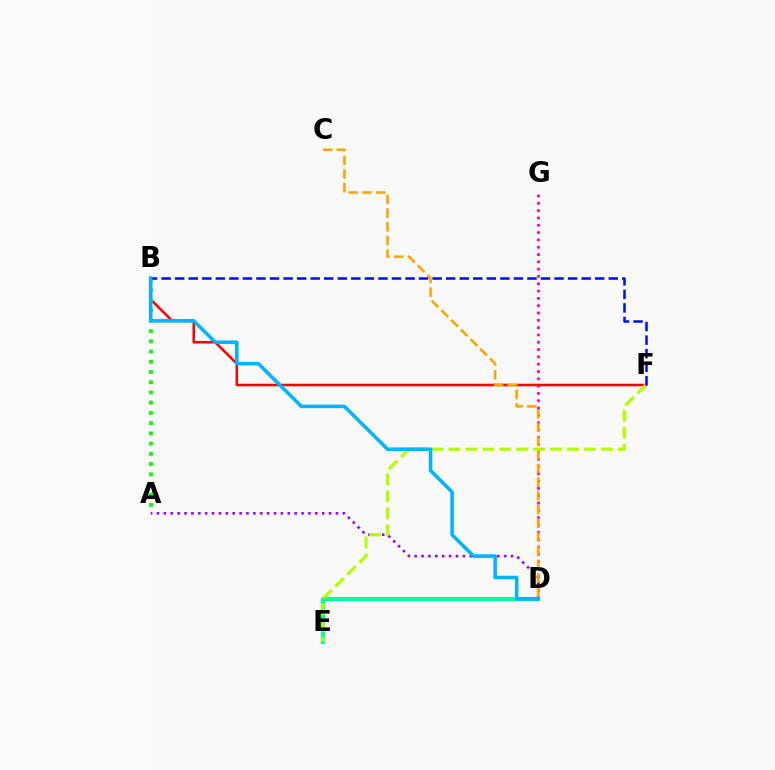{('D', 'G'): [{'color': '#ff00bd', 'line_style': 'dotted', 'thickness': 1.99}], ('A', 'D'): [{'color': '#9b00ff', 'line_style': 'dotted', 'thickness': 1.87}], ('B', 'F'): [{'color': '#ff0000', 'line_style': 'solid', 'thickness': 1.83}, {'color': '#0010ff', 'line_style': 'dashed', 'thickness': 1.84}], ('A', 'B'): [{'color': '#08ff00', 'line_style': 'dotted', 'thickness': 2.78}], ('C', 'D'): [{'color': '#ffa500', 'line_style': 'dashed', 'thickness': 1.86}], ('D', 'E'): [{'color': '#00ff9d', 'line_style': 'solid', 'thickness': 2.96}], ('E', 'F'): [{'color': '#b3ff00', 'line_style': 'dashed', 'thickness': 2.3}], ('B', 'D'): [{'color': '#00b5ff', 'line_style': 'solid', 'thickness': 2.55}]}